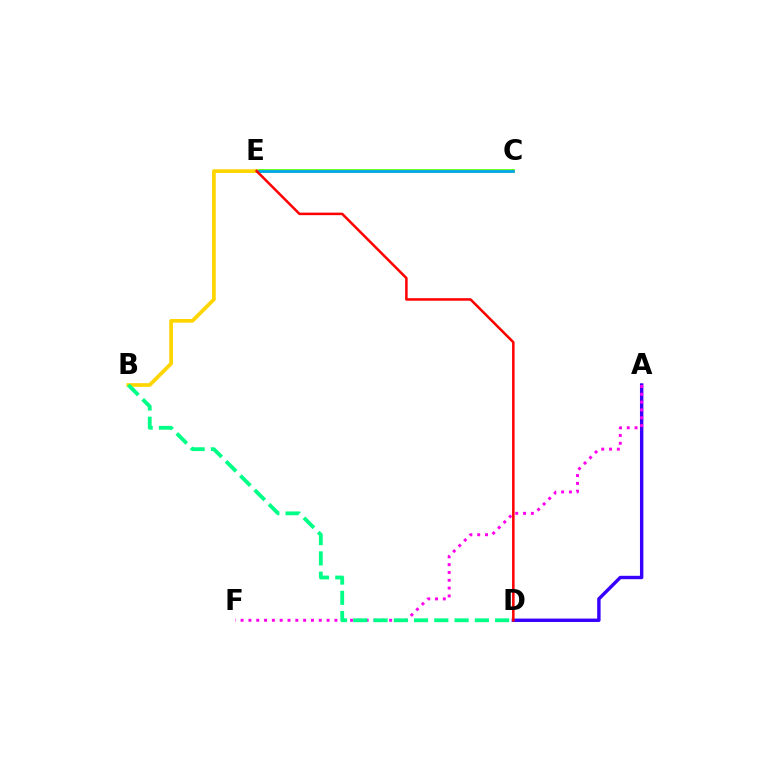{('C', 'E'): [{'color': '#4fff00', 'line_style': 'solid', 'thickness': 2.67}, {'color': '#009eff', 'line_style': 'solid', 'thickness': 1.88}], ('B', 'E'): [{'color': '#ffd500', 'line_style': 'solid', 'thickness': 2.67}], ('A', 'D'): [{'color': '#3700ff', 'line_style': 'solid', 'thickness': 2.45}], ('A', 'F'): [{'color': '#ff00ed', 'line_style': 'dotted', 'thickness': 2.12}], ('B', 'D'): [{'color': '#00ff86', 'line_style': 'dashed', 'thickness': 2.75}], ('D', 'E'): [{'color': '#ff0000', 'line_style': 'solid', 'thickness': 1.82}]}